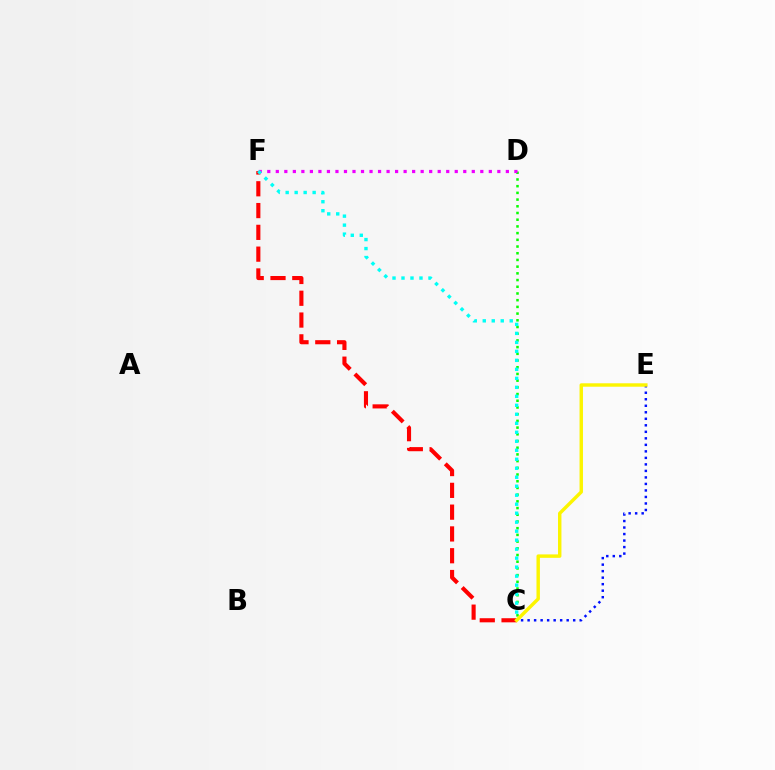{('C', 'D'): [{'color': '#08ff00', 'line_style': 'dotted', 'thickness': 1.82}], ('C', 'F'): [{'color': '#ff0000', 'line_style': 'dashed', 'thickness': 2.96}, {'color': '#00fff6', 'line_style': 'dotted', 'thickness': 2.44}], ('D', 'F'): [{'color': '#ee00ff', 'line_style': 'dotted', 'thickness': 2.32}], ('C', 'E'): [{'color': '#0010ff', 'line_style': 'dotted', 'thickness': 1.77}, {'color': '#fcf500', 'line_style': 'solid', 'thickness': 2.47}]}